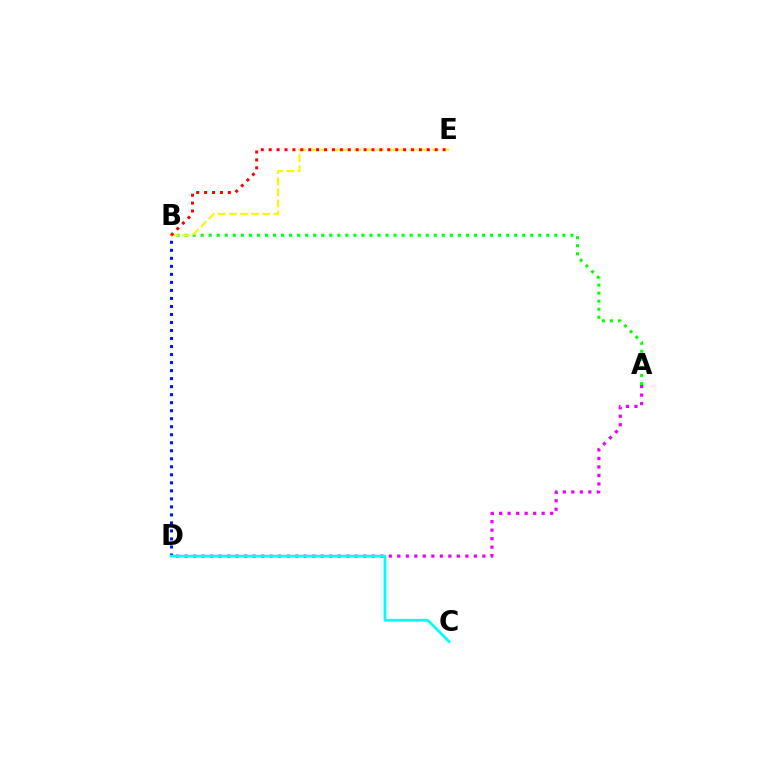{('B', 'D'): [{'color': '#0010ff', 'line_style': 'dotted', 'thickness': 2.18}], ('A', 'D'): [{'color': '#ee00ff', 'line_style': 'dotted', 'thickness': 2.31}], ('A', 'B'): [{'color': '#08ff00', 'line_style': 'dotted', 'thickness': 2.18}], ('B', 'E'): [{'color': '#fcf500', 'line_style': 'dashed', 'thickness': 1.51}, {'color': '#ff0000', 'line_style': 'dotted', 'thickness': 2.15}], ('C', 'D'): [{'color': '#00fff6', 'line_style': 'solid', 'thickness': 1.99}]}